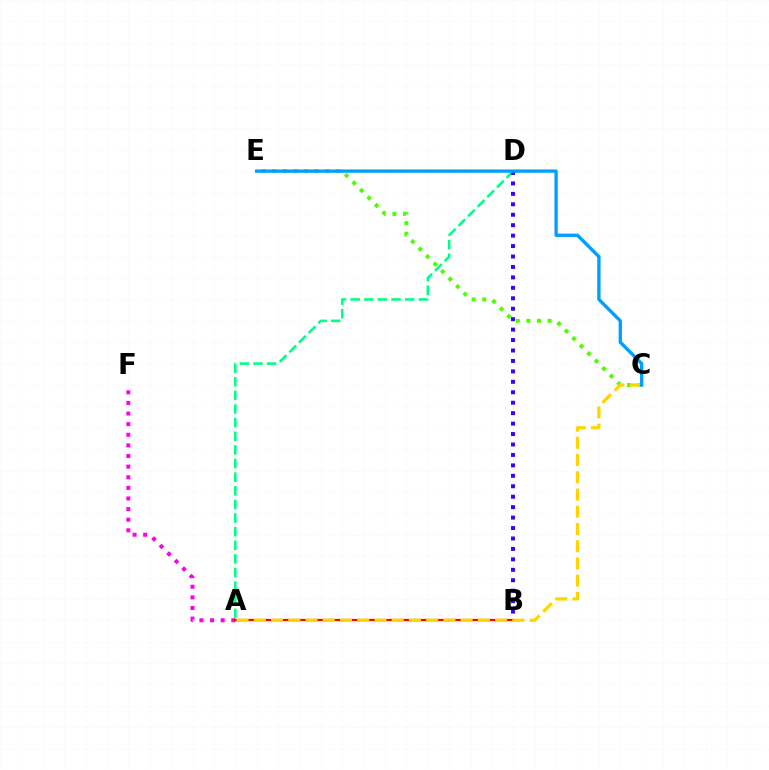{('A', 'F'): [{'color': '#ff00ed', 'line_style': 'dotted', 'thickness': 2.88}], ('A', 'B'): [{'color': '#ff0000', 'line_style': 'solid', 'thickness': 1.6}], ('C', 'E'): [{'color': '#4fff00', 'line_style': 'dotted', 'thickness': 2.88}, {'color': '#009eff', 'line_style': 'solid', 'thickness': 2.4}], ('A', 'D'): [{'color': '#00ff86', 'line_style': 'dashed', 'thickness': 1.85}], ('A', 'C'): [{'color': '#ffd500', 'line_style': 'dashed', 'thickness': 2.34}], ('B', 'D'): [{'color': '#3700ff', 'line_style': 'dotted', 'thickness': 2.84}]}